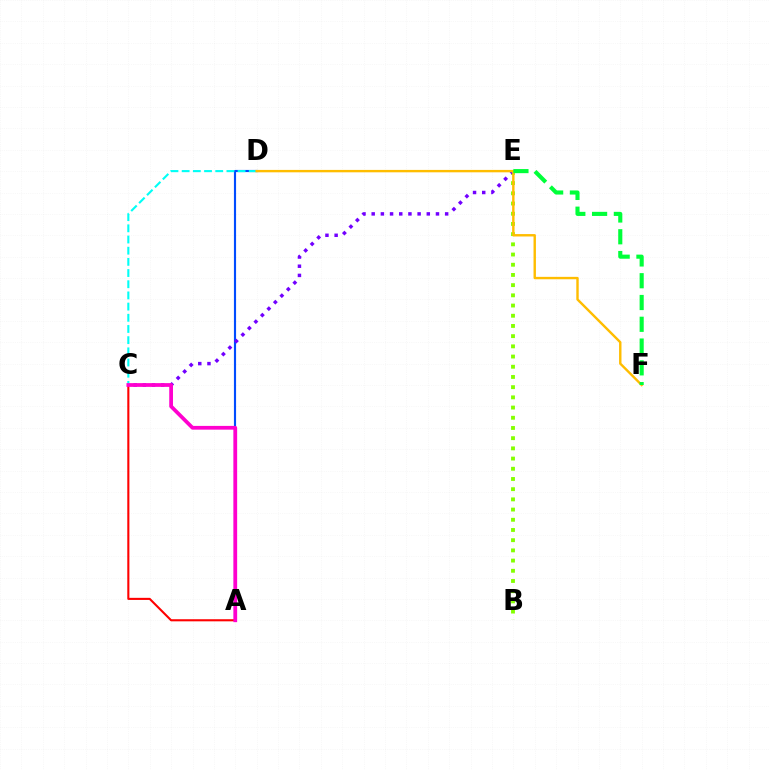{('A', 'D'): [{'color': '#004bff', 'line_style': 'solid', 'thickness': 1.55}], ('B', 'E'): [{'color': '#84ff00', 'line_style': 'dotted', 'thickness': 2.77}], ('A', 'C'): [{'color': '#ff0000', 'line_style': 'solid', 'thickness': 1.51}, {'color': '#ff00cf', 'line_style': 'solid', 'thickness': 2.7}], ('C', 'D'): [{'color': '#00fff6', 'line_style': 'dashed', 'thickness': 1.52}], ('C', 'E'): [{'color': '#7200ff', 'line_style': 'dotted', 'thickness': 2.5}], ('D', 'F'): [{'color': '#ffbd00', 'line_style': 'solid', 'thickness': 1.73}], ('E', 'F'): [{'color': '#00ff39', 'line_style': 'dashed', 'thickness': 2.96}]}